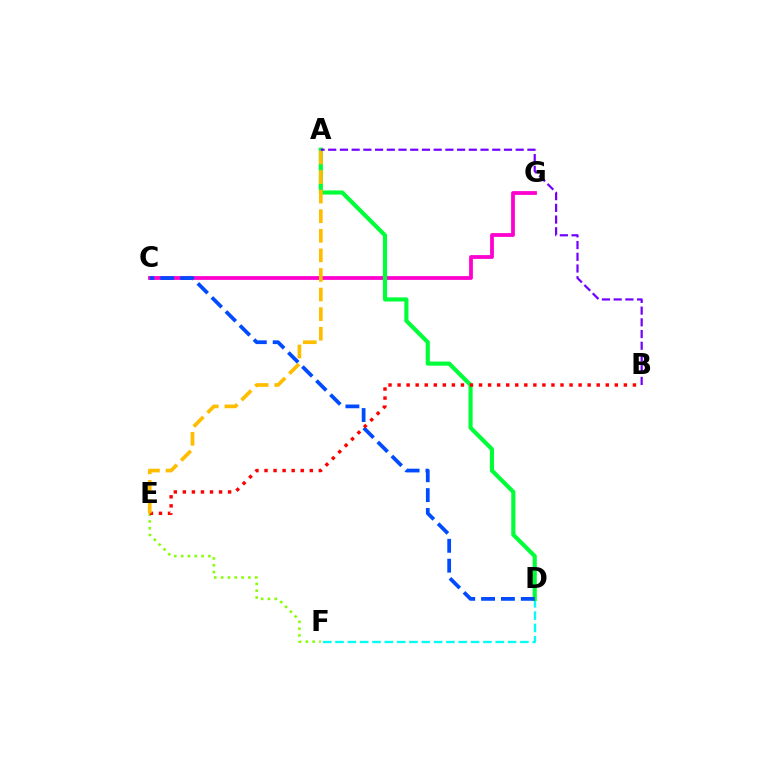{('E', 'F'): [{'color': '#84ff00', 'line_style': 'dotted', 'thickness': 1.85}], ('D', 'F'): [{'color': '#00fff6', 'line_style': 'dashed', 'thickness': 1.67}], ('C', 'G'): [{'color': '#ff00cf', 'line_style': 'solid', 'thickness': 2.73}], ('A', 'D'): [{'color': '#00ff39', 'line_style': 'solid', 'thickness': 2.98}], ('C', 'D'): [{'color': '#004bff', 'line_style': 'dashed', 'thickness': 2.7}], ('B', 'E'): [{'color': '#ff0000', 'line_style': 'dotted', 'thickness': 2.46}], ('A', 'E'): [{'color': '#ffbd00', 'line_style': 'dashed', 'thickness': 2.66}], ('A', 'B'): [{'color': '#7200ff', 'line_style': 'dashed', 'thickness': 1.59}]}